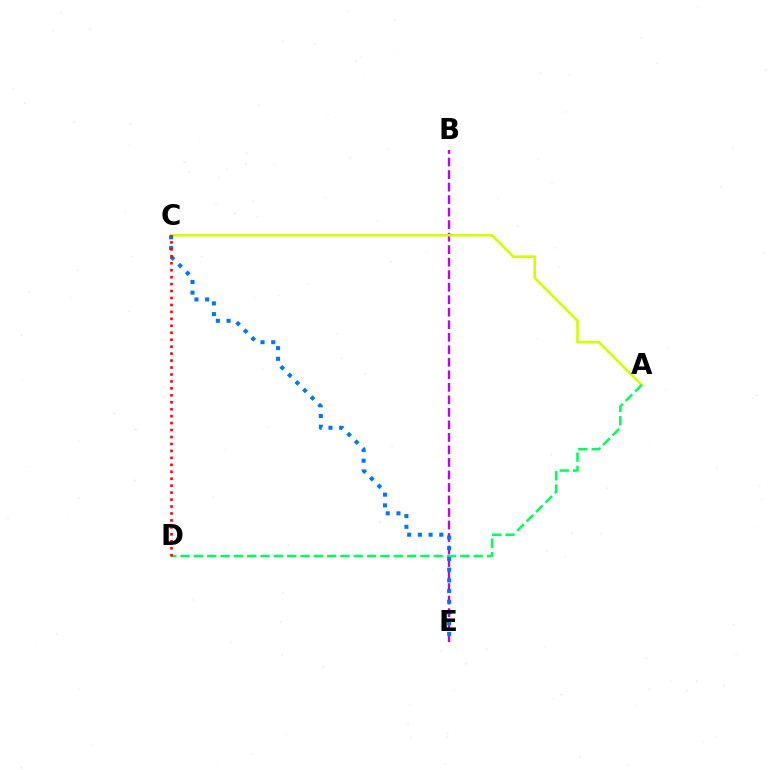{('B', 'E'): [{'color': '#b900ff', 'line_style': 'dashed', 'thickness': 1.7}], ('A', 'C'): [{'color': '#d1ff00', 'line_style': 'solid', 'thickness': 1.86}], ('A', 'D'): [{'color': '#00ff5c', 'line_style': 'dashed', 'thickness': 1.81}], ('C', 'E'): [{'color': '#0074ff', 'line_style': 'dotted', 'thickness': 2.91}], ('C', 'D'): [{'color': '#ff0000', 'line_style': 'dotted', 'thickness': 1.89}]}